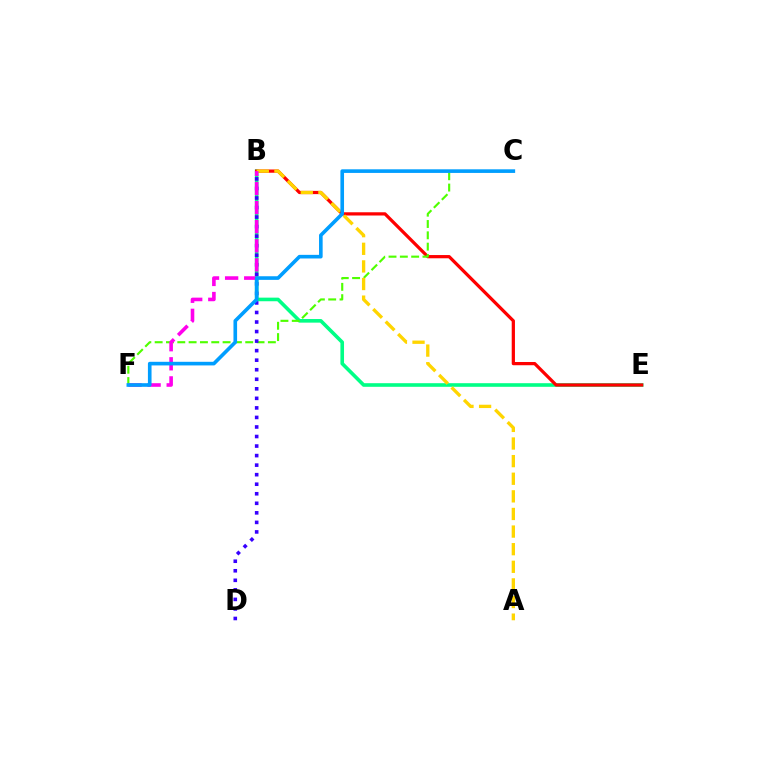{('B', 'E'): [{'color': '#00ff86', 'line_style': 'solid', 'thickness': 2.6}, {'color': '#ff0000', 'line_style': 'solid', 'thickness': 2.33}], ('C', 'F'): [{'color': '#4fff00', 'line_style': 'dashed', 'thickness': 1.54}, {'color': '#009eff', 'line_style': 'solid', 'thickness': 2.61}], ('B', 'D'): [{'color': '#3700ff', 'line_style': 'dotted', 'thickness': 2.59}], ('A', 'B'): [{'color': '#ffd500', 'line_style': 'dashed', 'thickness': 2.39}], ('B', 'F'): [{'color': '#ff00ed', 'line_style': 'dashed', 'thickness': 2.6}]}